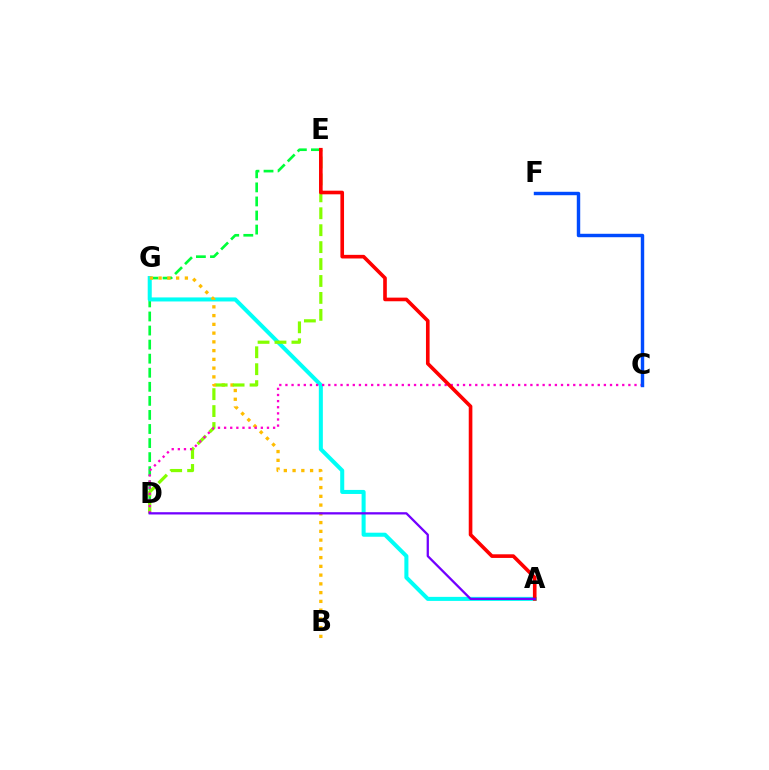{('D', 'E'): [{'color': '#00ff39', 'line_style': 'dashed', 'thickness': 1.91}, {'color': '#84ff00', 'line_style': 'dashed', 'thickness': 2.3}], ('A', 'G'): [{'color': '#00fff6', 'line_style': 'solid', 'thickness': 2.91}], ('B', 'G'): [{'color': '#ffbd00', 'line_style': 'dotted', 'thickness': 2.38}], ('C', 'D'): [{'color': '#ff00cf', 'line_style': 'dotted', 'thickness': 1.66}], ('A', 'E'): [{'color': '#ff0000', 'line_style': 'solid', 'thickness': 2.62}], ('A', 'D'): [{'color': '#7200ff', 'line_style': 'solid', 'thickness': 1.64}], ('C', 'F'): [{'color': '#004bff', 'line_style': 'solid', 'thickness': 2.47}]}